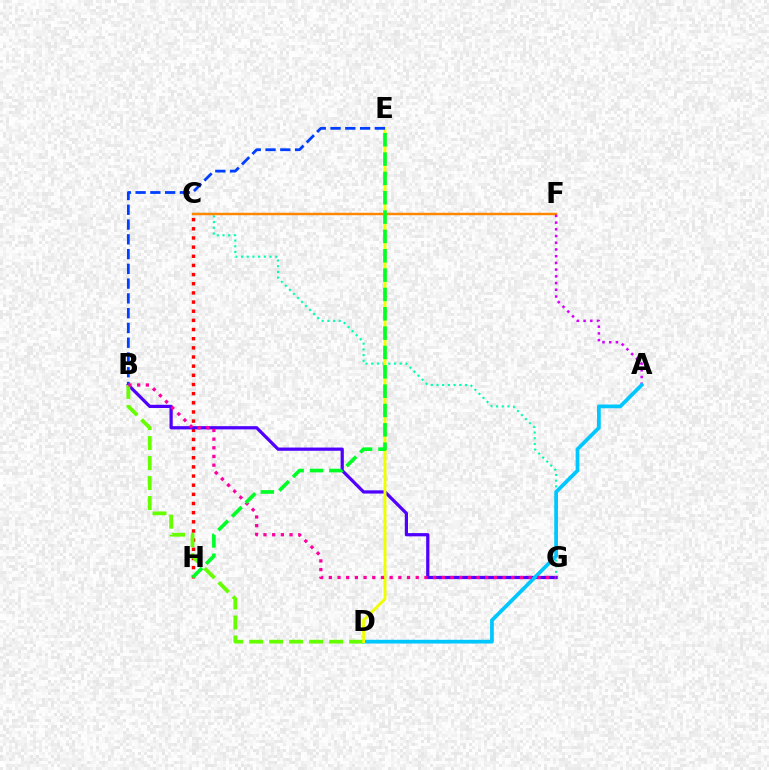{('C', 'G'): [{'color': '#00ffaf', 'line_style': 'dotted', 'thickness': 1.55}], ('C', 'H'): [{'color': '#ff0000', 'line_style': 'dotted', 'thickness': 2.49}], ('C', 'F'): [{'color': '#ff8800', 'line_style': 'solid', 'thickness': 1.77}], ('A', 'F'): [{'color': '#d600ff', 'line_style': 'dotted', 'thickness': 1.82}], ('B', 'G'): [{'color': '#4f00ff', 'line_style': 'solid', 'thickness': 2.32}, {'color': '#ff00a0', 'line_style': 'dotted', 'thickness': 2.36}], ('A', 'D'): [{'color': '#00c7ff', 'line_style': 'solid', 'thickness': 2.7}], ('B', 'D'): [{'color': '#66ff00', 'line_style': 'dashed', 'thickness': 2.72}], ('D', 'E'): [{'color': '#eeff00', 'line_style': 'solid', 'thickness': 2.09}], ('B', 'E'): [{'color': '#003fff', 'line_style': 'dashed', 'thickness': 2.01}], ('E', 'H'): [{'color': '#00ff27', 'line_style': 'dashed', 'thickness': 2.63}]}